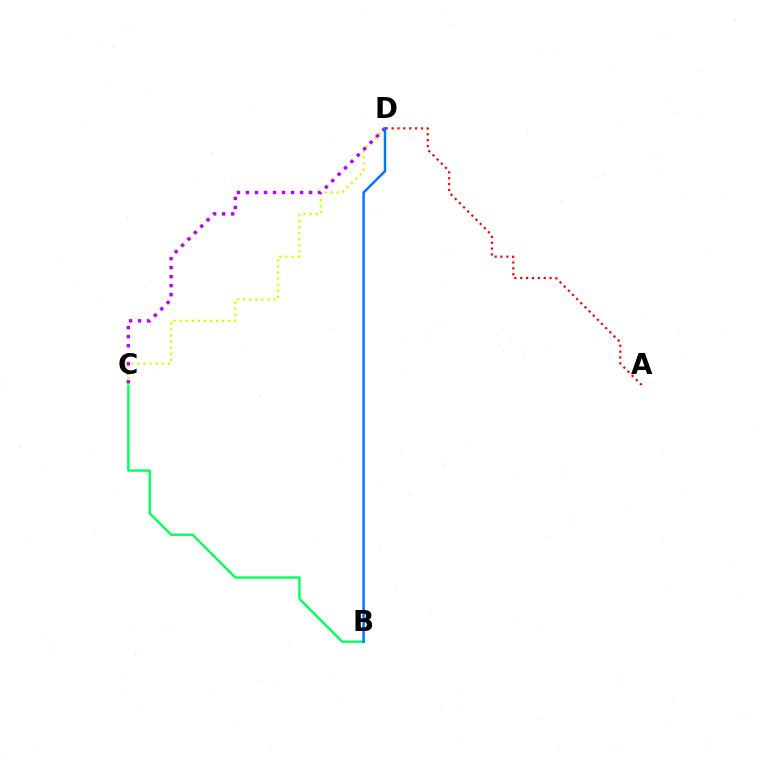{('A', 'D'): [{'color': '#ff0000', 'line_style': 'dotted', 'thickness': 1.6}], ('B', 'C'): [{'color': '#00ff5c', 'line_style': 'solid', 'thickness': 1.69}], ('C', 'D'): [{'color': '#d1ff00', 'line_style': 'dotted', 'thickness': 1.65}, {'color': '#b900ff', 'line_style': 'dotted', 'thickness': 2.45}], ('B', 'D'): [{'color': '#0074ff', 'line_style': 'solid', 'thickness': 1.77}]}